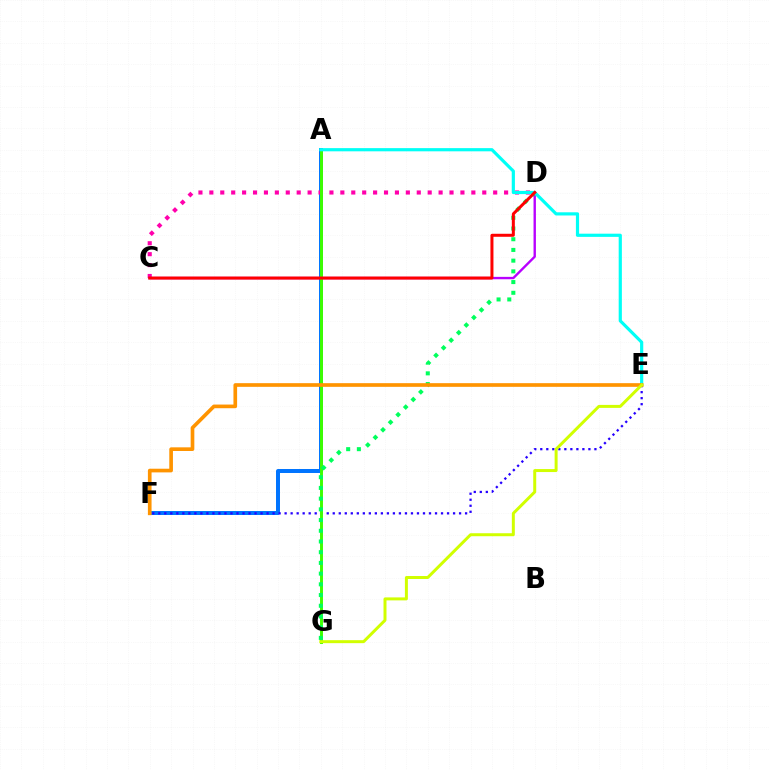{('A', 'F'): [{'color': '#0074ff', 'line_style': 'solid', 'thickness': 2.87}], ('C', 'D'): [{'color': '#ff00ac', 'line_style': 'dotted', 'thickness': 2.97}, {'color': '#b900ff', 'line_style': 'solid', 'thickness': 1.71}, {'color': '#ff0000', 'line_style': 'solid', 'thickness': 2.16}], ('E', 'F'): [{'color': '#2500ff', 'line_style': 'dotted', 'thickness': 1.63}, {'color': '#ff9400', 'line_style': 'solid', 'thickness': 2.64}], ('A', 'G'): [{'color': '#3dff00', 'line_style': 'solid', 'thickness': 2.12}], ('D', 'G'): [{'color': '#00ff5c', 'line_style': 'dotted', 'thickness': 2.91}], ('A', 'E'): [{'color': '#00fff6', 'line_style': 'solid', 'thickness': 2.29}], ('E', 'G'): [{'color': '#d1ff00', 'line_style': 'solid', 'thickness': 2.15}]}